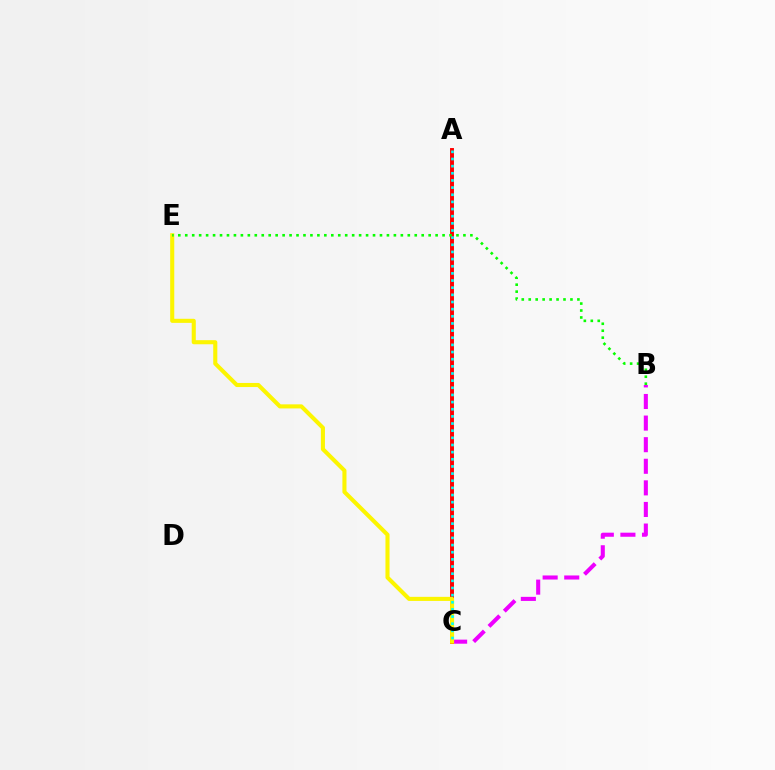{('B', 'C'): [{'color': '#ee00ff', 'line_style': 'dashed', 'thickness': 2.93}], ('A', 'C'): [{'color': '#0010ff', 'line_style': 'dotted', 'thickness': 1.76}, {'color': '#ff0000', 'line_style': 'solid', 'thickness': 2.82}, {'color': '#00fff6', 'line_style': 'dotted', 'thickness': 1.94}], ('C', 'E'): [{'color': '#fcf500', 'line_style': 'solid', 'thickness': 2.94}], ('B', 'E'): [{'color': '#08ff00', 'line_style': 'dotted', 'thickness': 1.89}]}